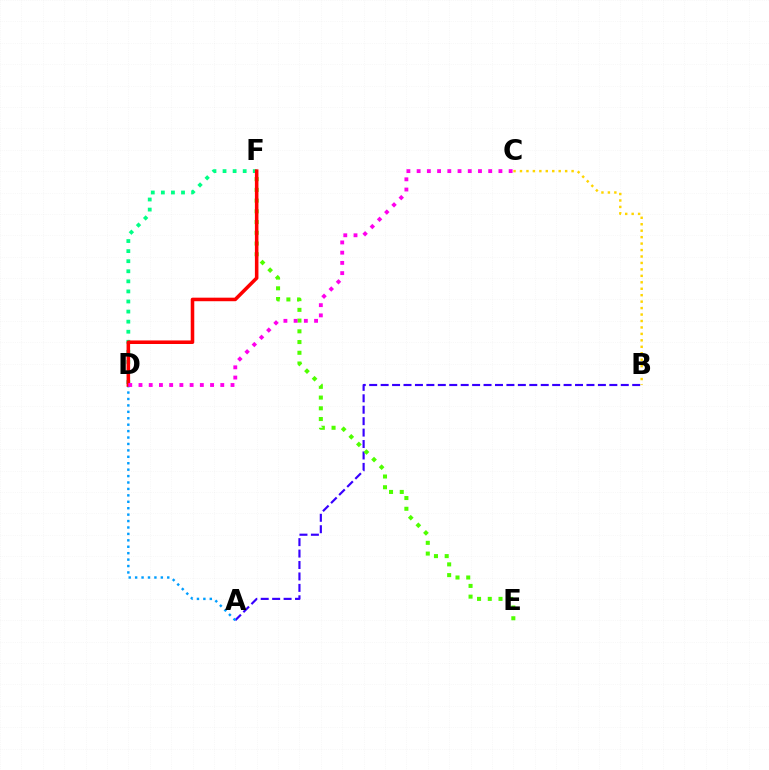{('A', 'B'): [{'color': '#3700ff', 'line_style': 'dashed', 'thickness': 1.55}], ('A', 'D'): [{'color': '#009eff', 'line_style': 'dotted', 'thickness': 1.75}], ('B', 'C'): [{'color': '#ffd500', 'line_style': 'dotted', 'thickness': 1.75}], ('E', 'F'): [{'color': '#4fff00', 'line_style': 'dotted', 'thickness': 2.92}], ('D', 'F'): [{'color': '#00ff86', 'line_style': 'dotted', 'thickness': 2.74}, {'color': '#ff0000', 'line_style': 'solid', 'thickness': 2.55}], ('C', 'D'): [{'color': '#ff00ed', 'line_style': 'dotted', 'thickness': 2.78}]}